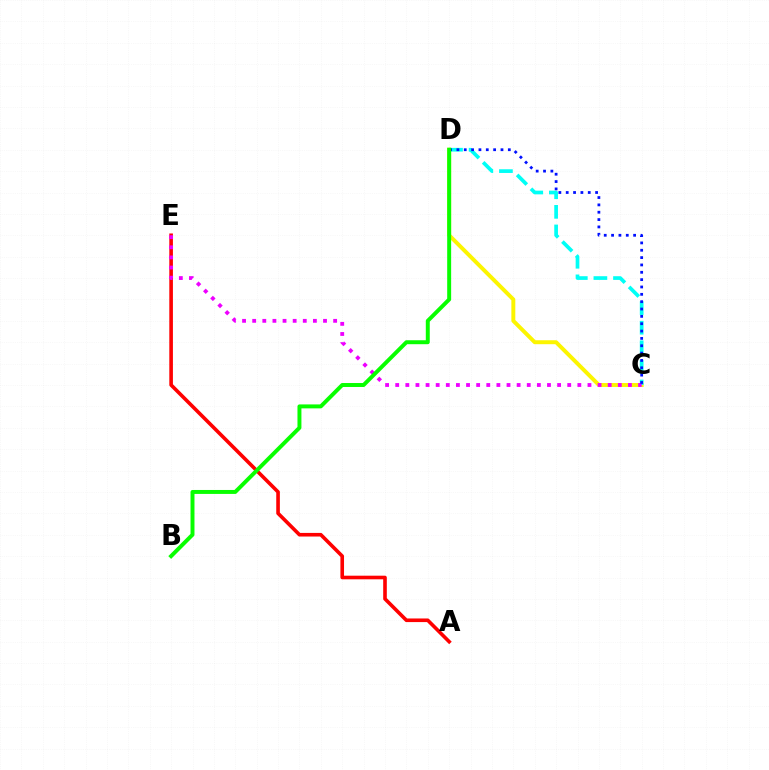{('C', 'D'): [{'color': '#fcf500', 'line_style': 'solid', 'thickness': 2.85}, {'color': '#00fff6', 'line_style': 'dashed', 'thickness': 2.66}, {'color': '#0010ff', 'line_style': 'dotted', 'thickness': 2.0}], ('A', 'E'): [{'color': '#ff0000', 'line_style': 'solid', 'thickness': 2.6}], ('C', 'E'): [{'color': '#ee00ff', 'line_style': 'dotted', 'thickness': 2.75}], ('B', 'D'): [{'color': '#08ff00', 'line_style': 'solid', 'thickness': 2.85}]}